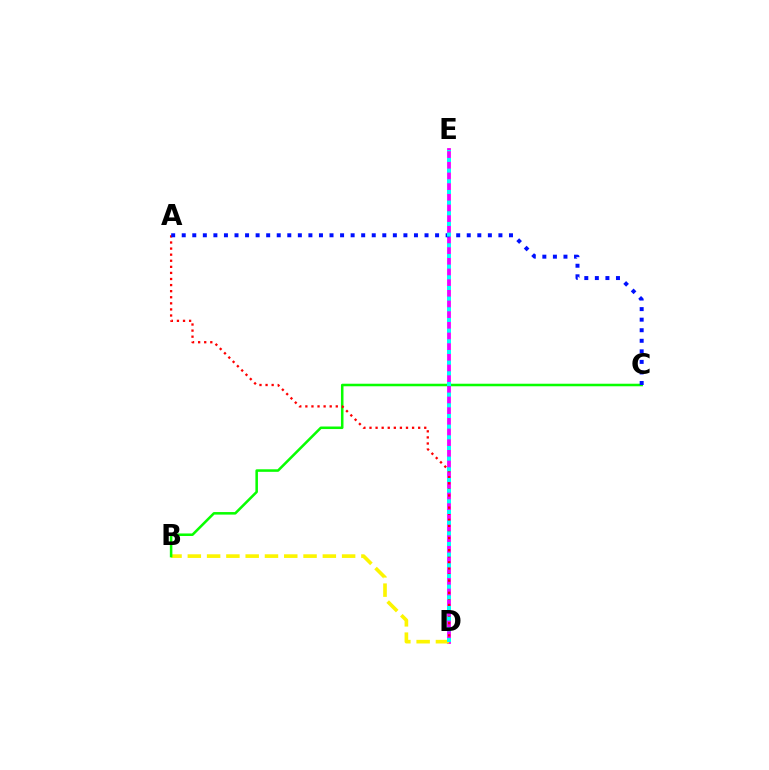{('D', 'E'): [{'color': '#ee00ff', 'line_style': 'solid', 'thickness': 2.73}, {'color': '#00fff6', 'line_style': 'dotted', 'thickness': 2.9}], ('B', 'D'): [{'color': '#fcf500', 'line_style': 'dashed', 'thickness': 2.62}], ('B', 'C'): [{'color': '#08ff00', 'line_style': 'solid', 'thickness': 1.83}], ('A', 'D'): [{'color': '#ff0000', 'line_style': 'dotted', 'thickness': 1.65}], ('A', 'C'): [{'color': '#0010ff', 'line_style': 'dotted', 'thickness': 2.87}]}